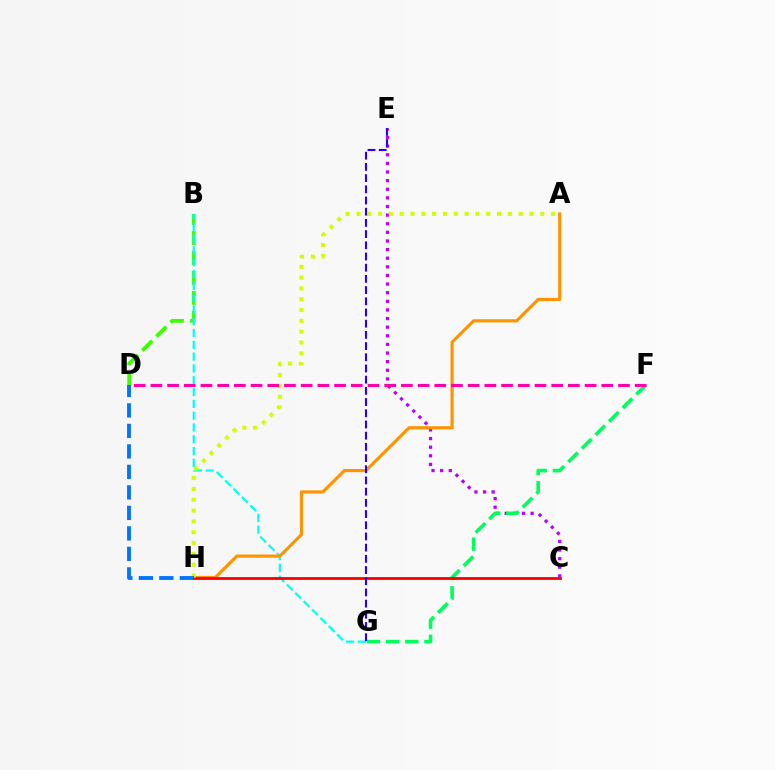{('B', 'D'): [{'color': '#3dff00', 'line_style': 'dashed', 'thickness': 2.71}], ('B', 'G'): [{'color': '#00fff6', 'line_style': 'dashed', 'thickness': 1.6}], ('C', 'E'): [{'color': '#b900ff', 'line_style': 'dotted', 'thickness': 2.34}], ('A', 'H'): [{'color': '#ff9400', 'line_style': 'solid', 'thickness': 2.27}, {'color': '#d1ff00', 'line_style': 'dotted', 'thickness': 2.94}], ('F', 'G'): [{'color': '#00ff5c', 'line_style': 'dashed', 'thickness': 2.61}], ('C', 'H'): [{'color': '#ff0000', 'line_style': 'solid', 'thickness': 2.03}], ('E', 'G'): [{'color': '#2500ff', 'line_style': 'dashed', 'thickness': 1.52}], ('D', 'H'): [{'color': '#0074ff', 'line_style': 'dashed', 'thickness': 2.78}], ('D', 'F'): [{'color': '#ff00ac', 'line_style': 'dashed', 'thickness': 2.27}]}